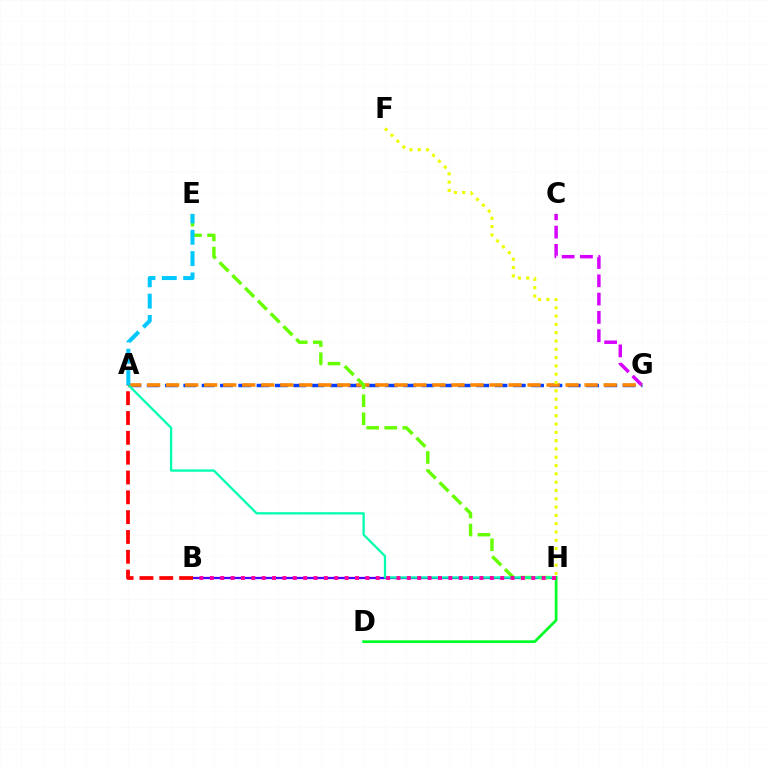{('B', 'H'): [{'color': '#4f00ff', 'line_style': 'solid', 'thickness': 1.62}, {'color': '#ff00a0', 'line_style': 'dotted', 'thickness': 2.82}], ('A', 'G'): [{'color': '#003fff', 'line_style': 'dashed', 'thickness': 2.49}, {'color': '#ff8800', 'line_style': 'dashed', 'thickness': 2.58}], ('C', 'G'): [{'color': '#d600ff', 'line_style': 'dashed', 'thickness': 2.49}], ('E', 'H'): [{'color': '#66ff00', 'line_style': 'dashed', 'thickness': 2.45}], ('A', 'H'): [{'color': '#00ffaf', 'line_style': 'solid', 'thickness': 1.64}], ('D', 'H'): [{'color': '#00ff27', 'line_style': 'solid', 'thickness': 1.96}], ('A', 'B'): [{'color': '#ff0000', 'line_style': 'dashed', 'thickness': 2.69}], ('A', 'E'): [{'color': '#00c7ff', 'line_style': 'dashed', 'thickness': 2.9}], ('F', 'H'): [{'color': '#eeff00', 'line_style': 'dotted', 'thickness': 2.26}]}